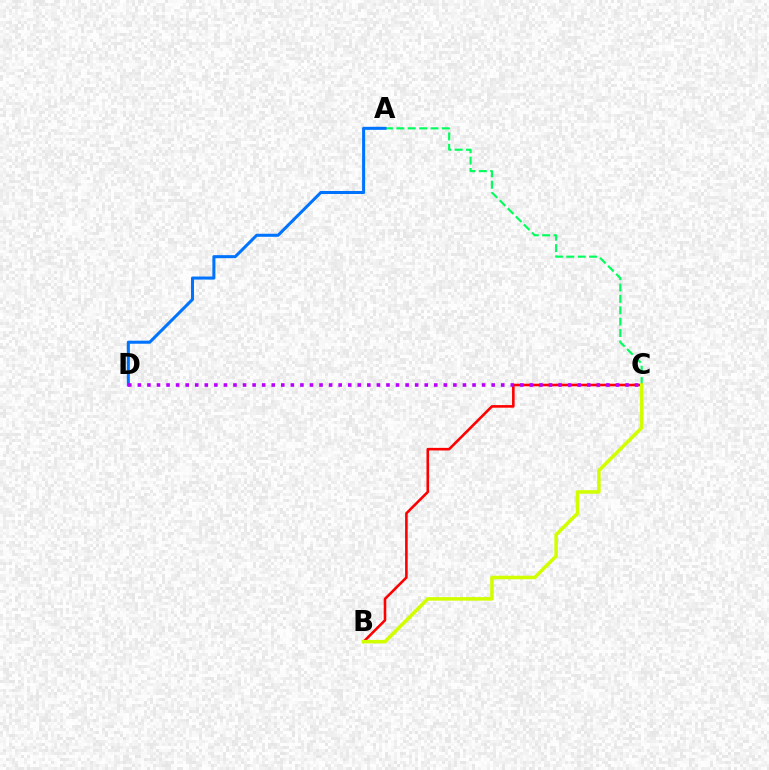{('A', 'C'): [{'color': '#00ff5c', 'line_style': 'dashed', 'thickness': 1.55}], ('B', 'C'): [{'color': '#ff0000', 'line_style': 'solid', 'thickness': 1.87}, {'color': '#d1ff00', 'line_style': 'solid', 'thickness': 2.55}], ('A', 'D'): [{'color': '#0074ff', 'line_style': 'solid', 'thickness': 2.19}], ('C', 'D'): [{'color': '#b900ff', 'line_style': 'dotted', 'thickness': 2.6}]}